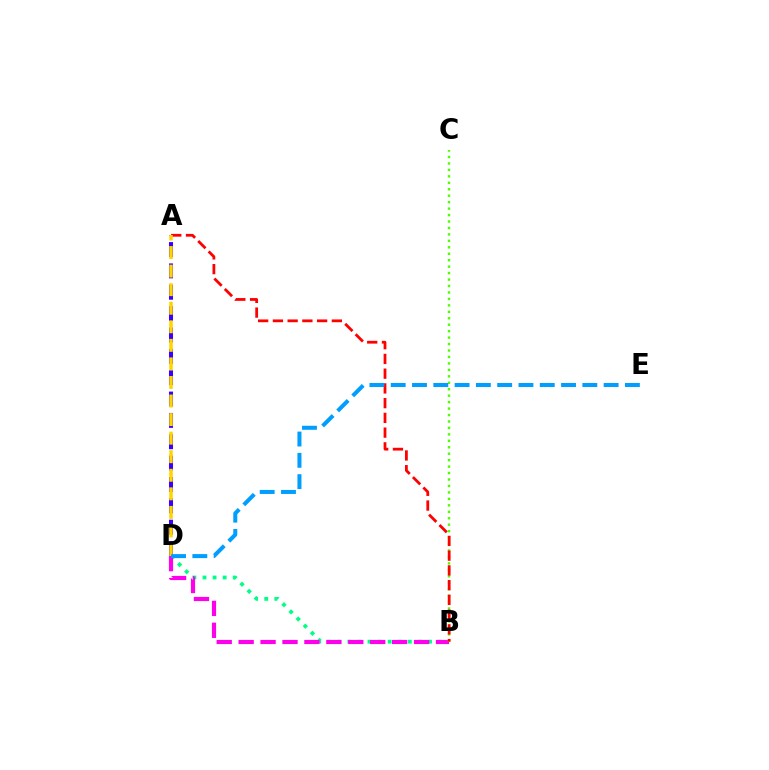{('A', 'D'): [{'color': '#3700ff', 'line_style': 'dashed', 'thickness': 2.9}, {'color': '#ffd500', 'line_style': 'dashed', 'thickness': 2.52}], ('B', 'D'): [{'color': '#00ff86', 'line_style': 'dotted', 'thickness': 2.74}, {'color': '#ff00ed', 'line_style': 'dashed', 'thickness': 2.98}], ('B', 'C'): [{'color': '#4fff00', 'line_style': 'dotted', 'thickness': 1.75}], ('A', 'B'): [{'color': '#ff0000', 'line_style': 'dashed', 'thickness': 2.0}], ('D', 'E'): [{'color': '#009eff', 'line_style': 'dashed', 'thickness': 2.89}]}